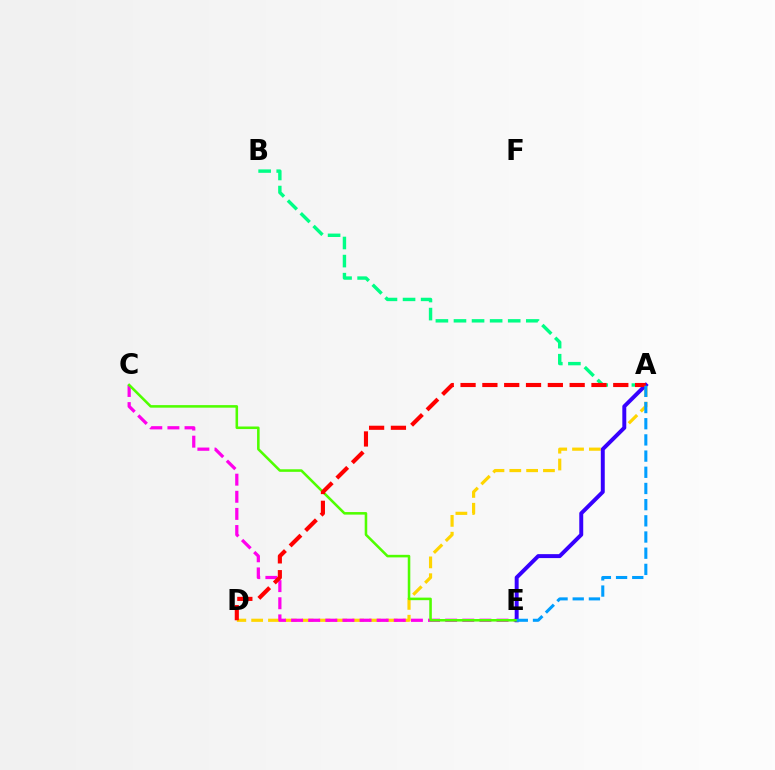{('A', 'D'): [{'color': '#ffd500', 'line_style': 'dashed', 'thickness': 2.29}, {'color': '#ff0000', 'line_style': 'dashed', 'thickness': 2.96}], ('C', 'E'): [{'color': '#ff00ed', 'line_style': 'dashed', 'thickness': 2.33}, {'color': '#4fff00', 'line_style': 'solid', 'thickness': 1.84}], ('A', 'E'): [{'color': '#3700ff', 'line_style': 'solid', 'thickness': 2.84}, {'color': '#009eff', 'line_style': 'dashed', 'thickness': 2.2}], ('A', 'B'): [{'color': '#00ff86', 'line_style': 'dashed', 'thickness': 2.46}]}